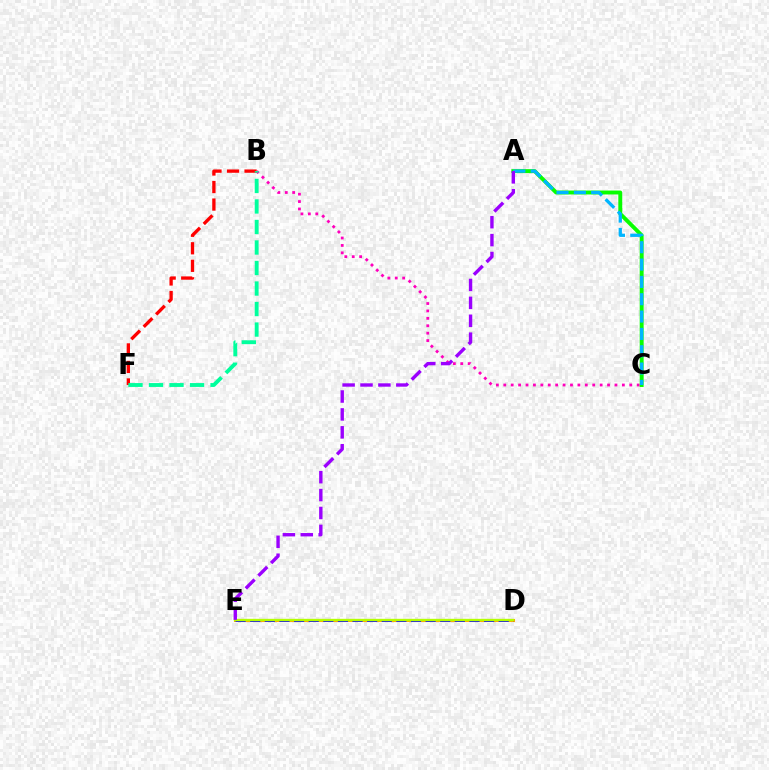{('B', 'C'): [{'color': '#ff00bd', 'line_style': 'dotted', 'thickness': 2.01}], ('D', 'E'): [{'color': '#ffa500', 'line_style': 'solid', 'thickness': 2.2}, {'color': '#0010ff', 'line_style': 'dashed', 'thickness': 1.99}, {'color': '#b3ff00', 'line_style': 'solid', 'thickness': 1.67}], ('A', 'C'): [{'color': '#08ff00', 'line_style': 'solid', 'thickness': 2.82}, {'color': '#00b5ff', 'line_style': 'dashed', 'thickness': 2.35}], ('A', 'E'): [{'color': '#9b00ff', 'line_style': 'dashed', 'thickness': 2.43}], ('B', 'F'): [{'color': '#ff0000', 'line_style': 'dashed', 'thickness': 2.38}, {'color': '#00ff9d', 'line_style': 'dashed', 'thickness': 2.79}]}